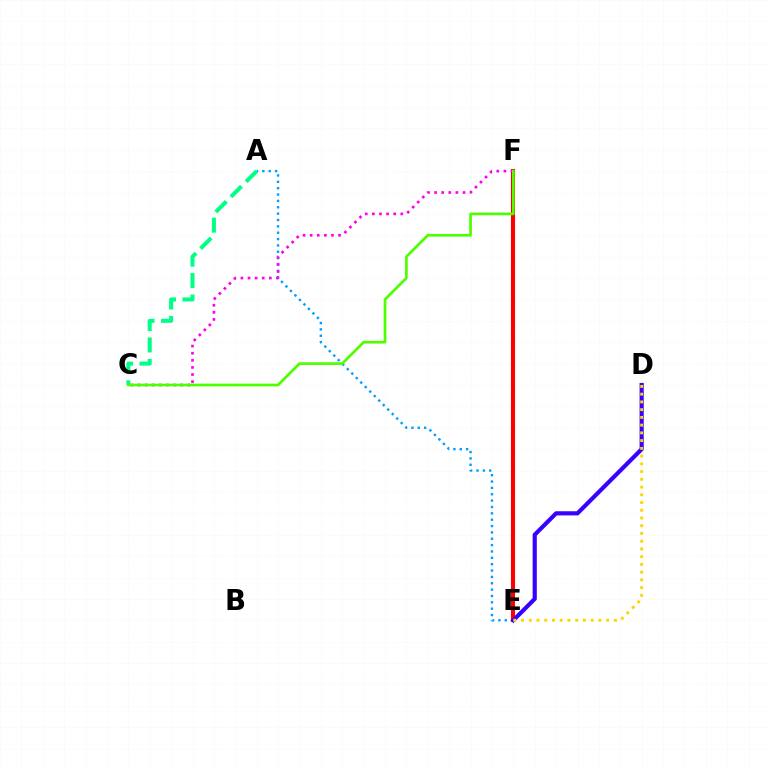{('A', 'E'): [{'color': '#009eff', 'line_style': 'dotted', 'thickness': 1.73}], ('E', 'F'): [{'color': '#ff0000', 'line_style': 'solid', 'thickness': 2.93}], ('D', 'E'): [{'color': '#3700ff', 'line_style': 'solid', 'thickness': 2.99}, {'color': '#ffd500', 'line_style': 'dotted', 'thickness': 2.1}], ('A', 'C'): [{'color': '#00ff86', 'line_style': 'dashed', 'thickness': 2.91}], ('C', 'F'): [{'color': '#ff00ed', 'line_style': 'dotted', 'thickness': 1.93}, {'color': '#4fff00', 'line_style': 'solid', 'thickness': 1.94}]}